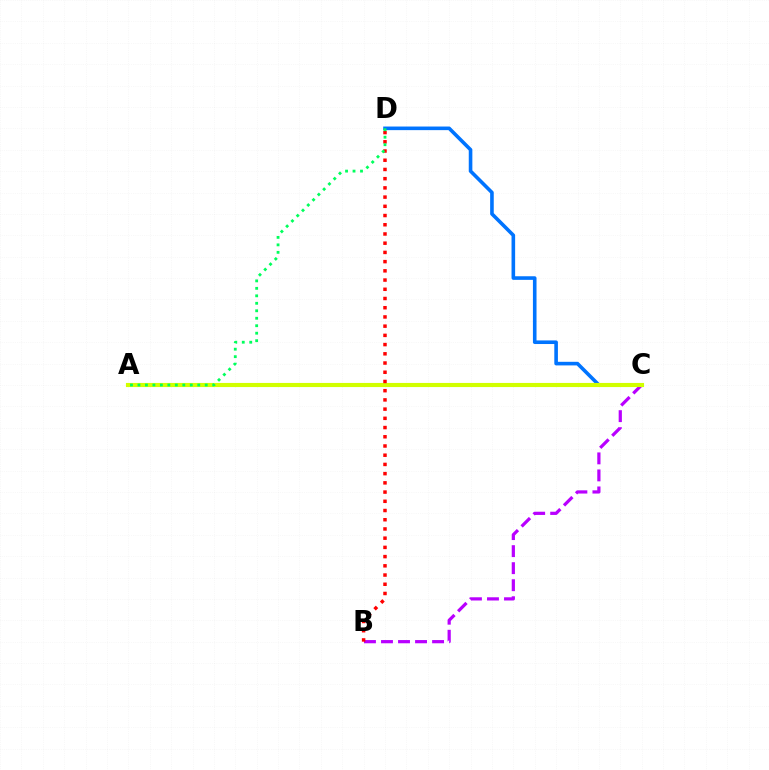{('C', 'D'): [{'color': '#0074ff', 'line_style': 'solid', 'thickness': 2.59}], ('B', 'C'): [{'color': '#b900ff', 'line_style': 'dashed', 'thickness': 2.31}], ('A', 'C'): [{'color': '#d1ff00', 'line_style': 'solid', 'thickness': 2.97}], ('B', 'D'): [{'color': '#ff0000', 'line_style': 'dotted', 'thickness': 2.5}], ('A', 'D'): [{'color': '#00ff5c', 'line_style': 'dotted', 'thickness': 2.03}]}